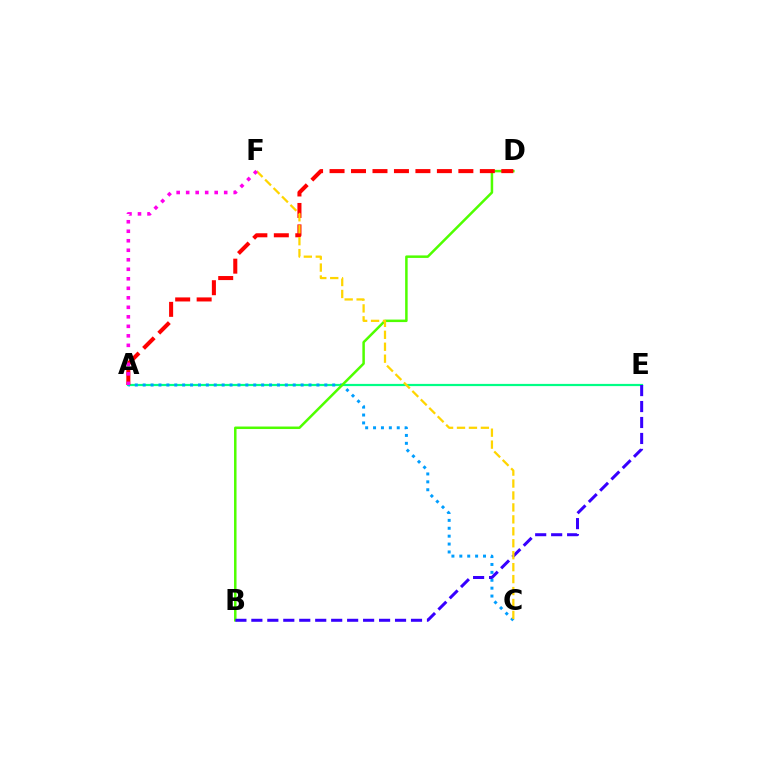{('A', 'E'): [{'color': '#00ff86', 'line_style': 'solid', 'thickness': 1.59}], ('A', 'C'): [{'color': '#009eff', 'line_style': 'dotted', 'thickness': 2.15}], ('B', 'D'): [{'color': '#4fff00', 'line_style': 'solid', 'thickness': 1.8}], ('A', 'D'): [{'color': '#ff0000', 'line_style': 'dashed', 'thickness': 2.92}], ('B', 'E'): [{'color': '#3700ff', 'line_style': 'dashed', 'thickness': 2.17}], ('C', 'F'): [{'color': '#ffd500', 'line_style': 'dashed', 'thickness': 1.62}], ('A', 'F'): [{'color': '#ff00ed', 'line_style': 'dotted', 'thickness': 2.58}]}